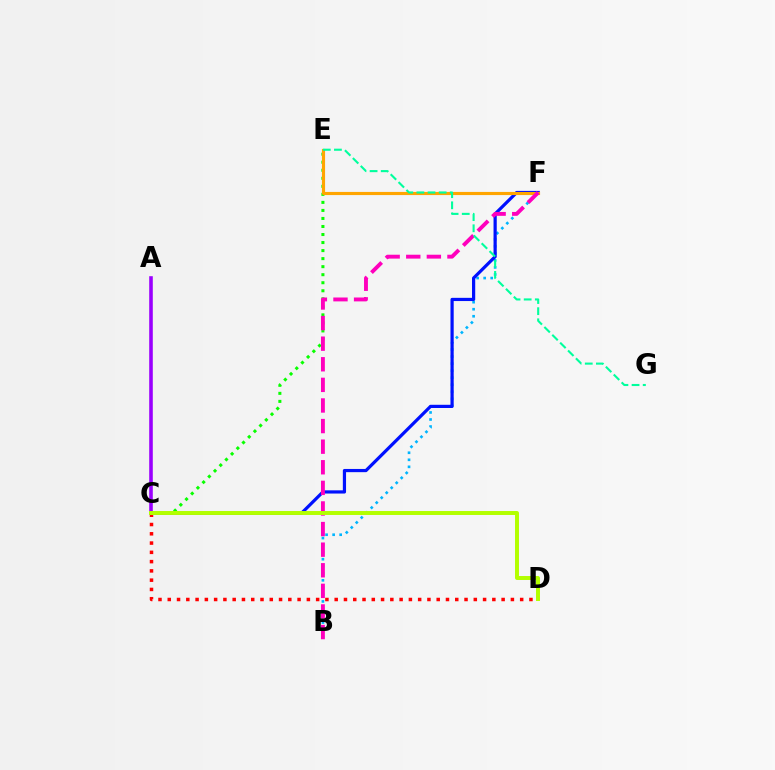{('B', 'F'): [{'color': '#00b5ff', 'line_style': 'dotted', 'thickness': 1.91}, {'color': '#ff00bd', 'line_style': 'dashed', 'thickness': 2.8}], ('A', 'C'): [{'color': '#9b00ff', 'line_style': 'solid', 'thickness': 2.59}], ('C', 'F'): [{'color': '#0010ff', 'line_style': 'solid', 'thickness': 2.31}], ('C', 'E'): [{'color': '#08ff00', 'line_style': 'dotted', 'thickness': 2.18}], ('C', 'D'): [{'color': '#ff0000', 'line_style': 'dotted', 'thickness': 2.52}, {'color': '#b3ff00', 'line_style': 'solid', 'thickness': 2.85}], ('E', 'F'): [{'color': '#ffa500', 'line_style': 'solid', 'thickness': 2.26}], ('E', 'G'): [{'color': '#00ff9d', 'line_style': 'dashed', 'thickness': 1.51}]}